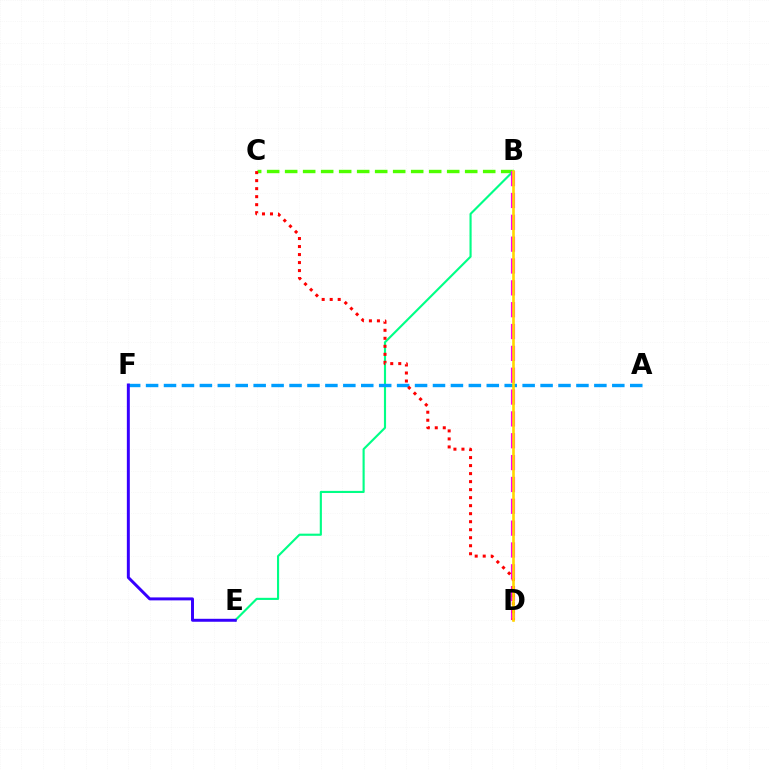{('B', 'C'): [{'color': '#4fff00', 'line_style': 'dashed', 'thickness': 2.45}], ('B', 'E'): [{'color': '#00ff86', 'line_style': 'solid', 'thickness': 1.54}], ('B', 'D'): [{'color': '#ff00ed', 'line_style': 'dashed', 'thickness': 2.97}, {'color': '#ffd500', 'line_style': 'solid', 'thickness': 1.89}], ('A', 'F'): [{'color': '#009eff', 'line_style': 'dashed', 'thickness': 2.44}], ('C', 'D'): [{'color': '#ff0000', 'line_style': 'dotted', 'thickness': 2.18}], ('E', 'F'): [{'color': '#3700ff', 'line_style': 'solid', 'thickness': 2.13}]}